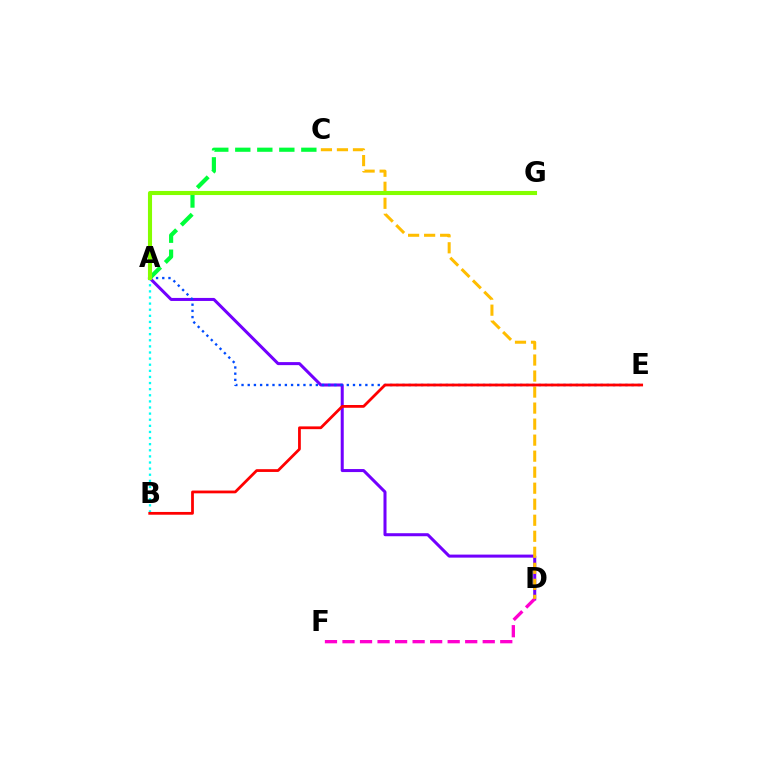{('A', 'D'): [{'color': '#7200ff', 'line_style': 'solid', 'thickness': 2.18}], ('A', 'E'): [{'color': '#004bff', 'line_style': 'dotted', 'thickness': 1.68}], ('A', 'B'): [{'color': '#00fff6', 'line_style': 'dotted', 'thickness': 1.66}], ('A', 'C'): [{'color': '#00ff39', 'line_style': 'dashed', 'thickness': 2.99}], ('D', 'F'): [{'color': '#ff00cf', 'line_style': 'dashed', 'thickness': 2.38}], ('C', 'D'): [{'color': '#ffbd00', 'line_style': 'dashed', 'thickness': 2.18}], ('A', 'G'): [{'color': '#84ff00', 'line_style': 'solid', 'thickness': 2.94}], ('B', 'E'): [{'color': '#ff0000', 'line_style': 'solid', 'thickness': 1.99}]}